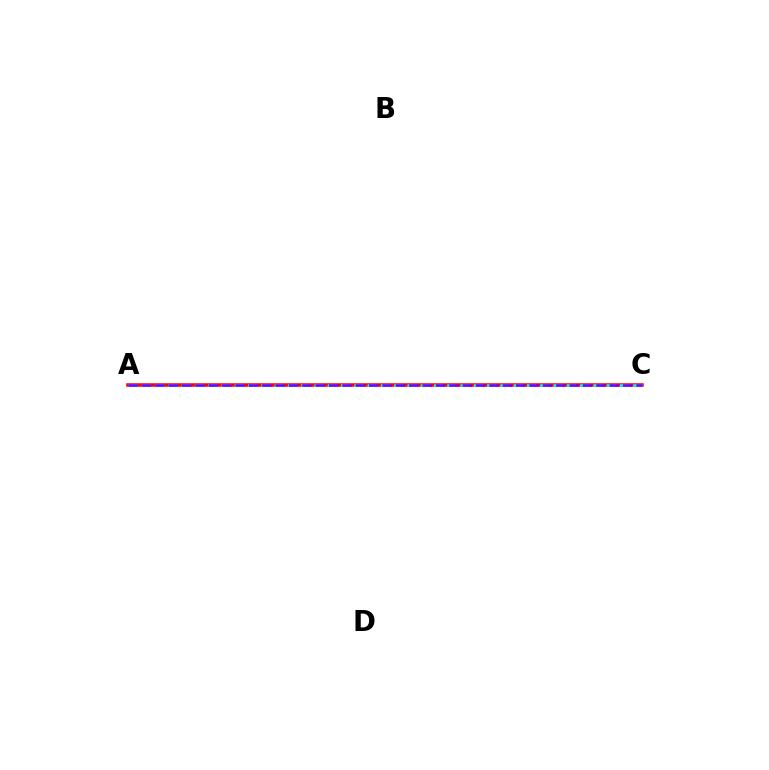{('A', 'C'): [{'color': '#84ff00', 'line_style': 'dotted', 'thickness': 1.58}, {'color': '#ff0000', 'line_style': 'solid', 'thickness': 2.52}, {'color': '#00fff6', 'line_style': 'dashed', 'thickness': 1.8}, {'color': '#7200ff', 'line_style': 'dashed', 'thickness': 1.82}]}